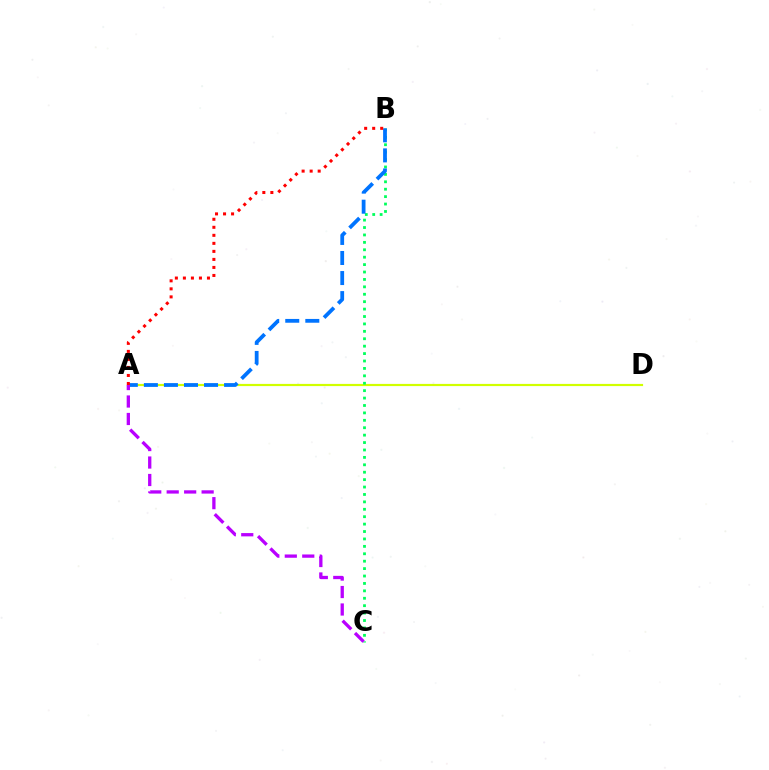{('A', 'D'): [{'color': '#d1ff00', 'line_style': 'solid', 'thickness': 1.57}], ('B', 'C'): [{'color': '#00ff5c', 'line_style': 'dotted', 'thickness': 2.01}], ('A', 'B'): [{'color': '#0074ff', 'line_style': 'dashed', 'thickness': 2.72}, {'color': '#ff0000', 'line_style': 'dotted', 'thickness': 2.18}], ('A', 'C'): [{'color': '#b900ff', 'line_style': 'dashed', 'thickness': 2.37}]}